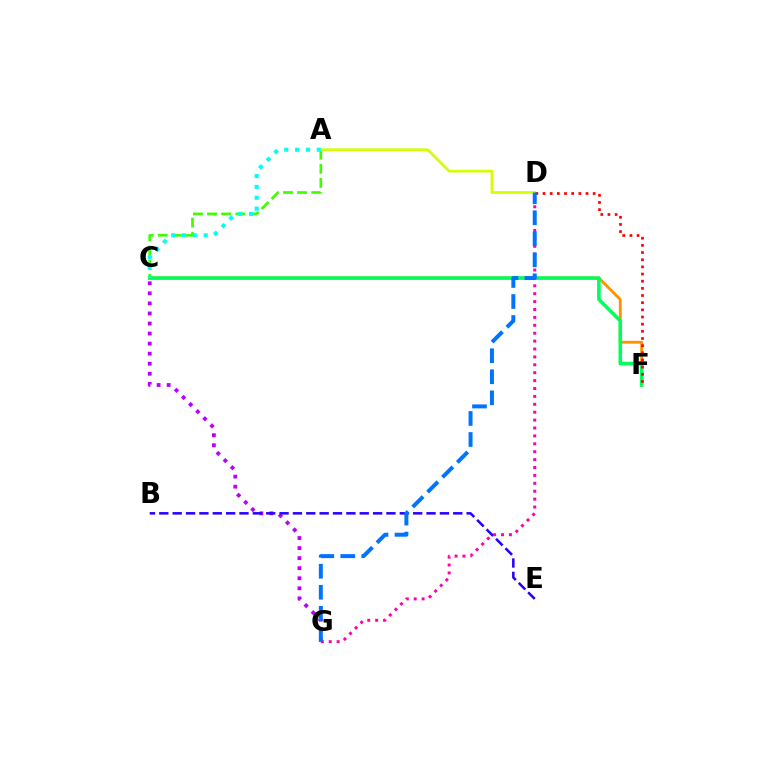{('A', 'C'): [{'color': '#3dff00', 'line_style': 'dashed', 'thickness': 1.92}, {'color': '#00fff6', 'line_style': 'dotted', 'thickness': 2.95}], ('A', 'D'): [{'color': '#d1ff00', 'line_style': 'solid', 'thickness': 1.93}], ('C', 'G'): [{'color': '#b900ff', 'line_style': 'dotted', 'thickness': 2.73}], ('C', 'F'): [{'color': '#ff9400', 'line_style': 'solid', 'thickness': 2.08}, {'color': '#00ff5c', 'line_style': 'solid', 'thickness': 2.57}], ('B', 'E'): [{'color': '#2500ff', 'line_style': 'dashed', 'thickness': 1.82}], ('D', 'F'): [{'color': '#ff0000', 'line_style': 'dotted', 'thickness': 1.95}], ('D', 'G'): [{'color': '#ff00ac', 'line_style': 'dotted', 'thickness': 2.15}, {'color': '#0074ff', 'line_style': 'dashed', 'thickness': 2.86}]}